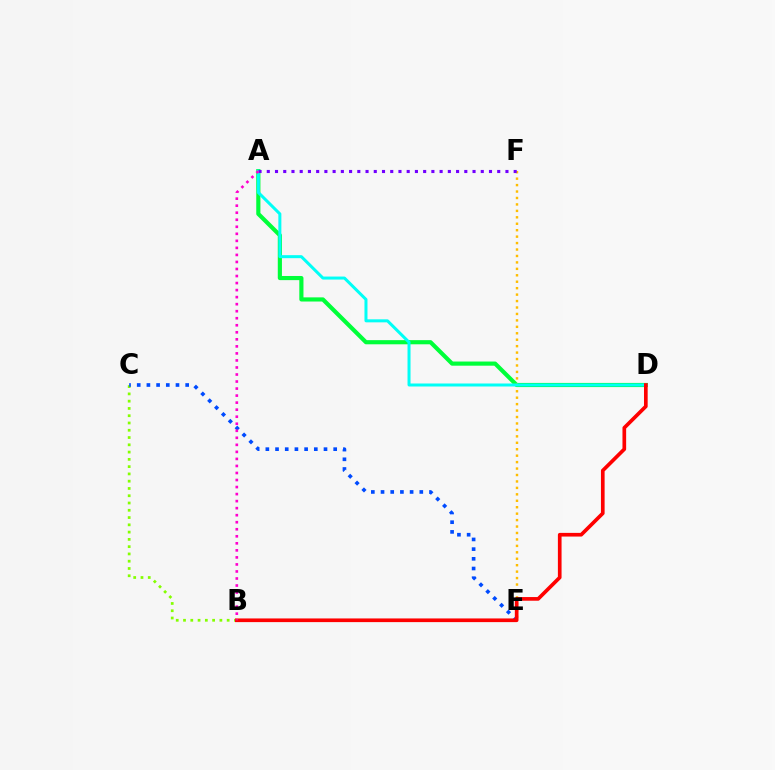{('B', 'C'): [{'color': '#84ff00', 'line_style': 'dotted', 'thickness': 1.98}], ('A', 'D'): [{'color': '#00ff39', 'line_style': 'solid', 'thickness': 2.99}, {'color': '#00fff6', 'line_style': 'solid', 'thickness': 2.17}], ('C', 'E'): [{'color': '#004bff', 'line_style': 'dotted', 'thickness': 2.63}], ('E', 'F'): [{'color': '#ffbd00', 'line_style': 'dotted', 'thickness': 1.75}], ('B', 'D'): [{'color': '#ff0000', 'line_style': 'solid', 'thickness': 2.64}], ('A', 'F'): [{'color': '#7200ff', 'line_style': 'dotted', 'thickness': 2.24}], ('A', 'B'): [{'color': '#ff00cf', 'line_style': 'dotted', 'thickness': 1.91}]}